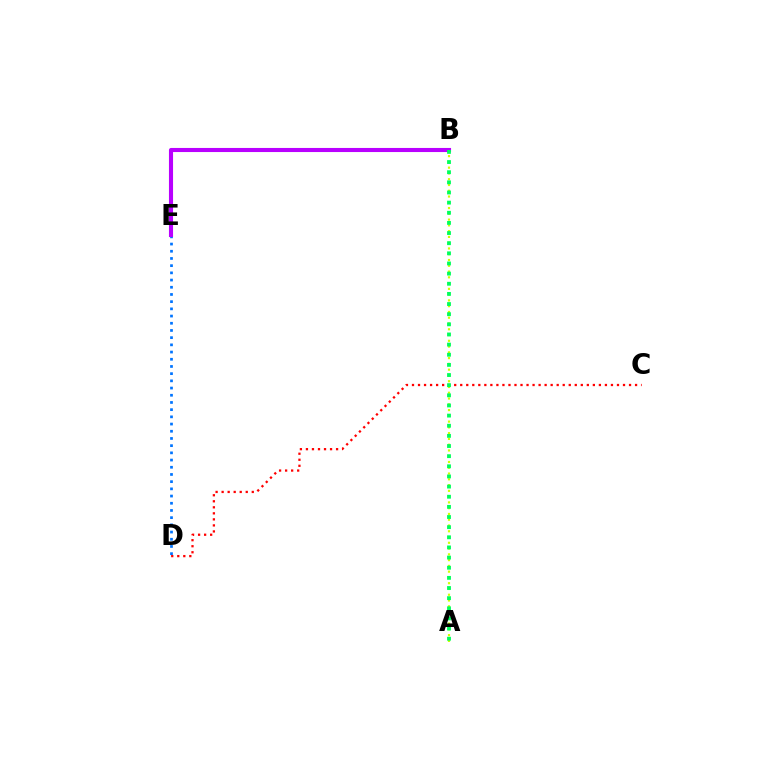{('D', 'E'): [{'color': '#0074ff', 'line_style': 'dotted', 'thickness': 1.96}], ('A', 'B'): [{'color': '#d1ff00', 'line_style': 'dotted', 'thickness': 1.57}, {'color': '#00ff5c', 'line_style': 'dotted', 'thickness': 2.76}], ('B', 'E'): [{'color': '#b900ff', 'line_style': 'solid', 'thickness': 2.95}], ('C', 'D'): [{'color': '#ff0000', 'line_style': 'dotted', 'thickness': 1.64}]}